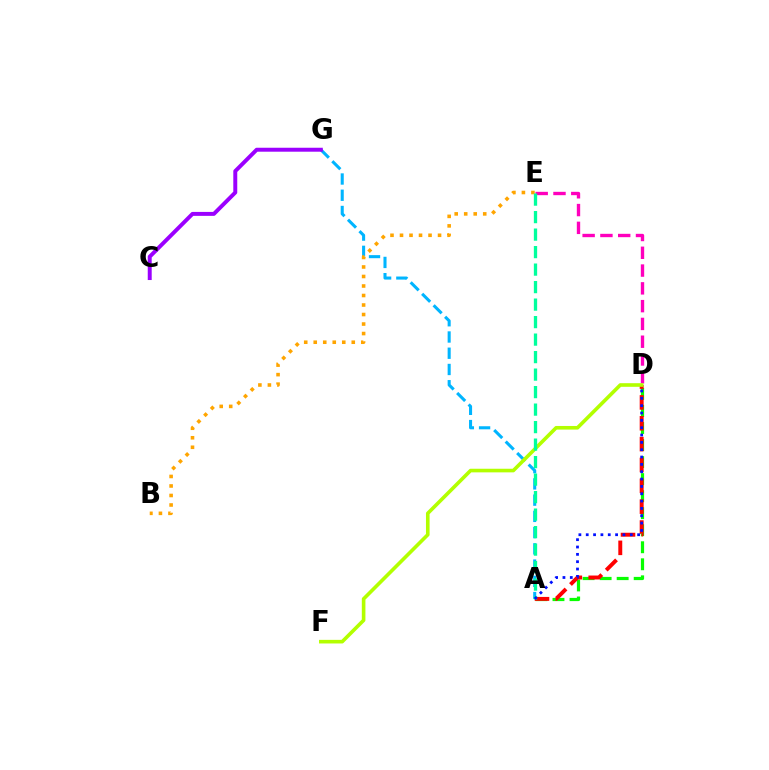{('A', 'G'): [{'color': '#00b5ff', 'line_style': 'dashed', 'thickness': 2.21}], ('B', 'E'): [{'color': '#ffa500', 'line_style': 'dotted', 'thickness': 2.58}], ('A', 'D'): [{'color': '#08ff00', 'line_style': 'dashed', 'thickness': 2.31}, {'color': '#ff0000', 'line_style': 'dashed', 'thickness': 2.83}, {'color': '#0010ff', 'line_style': 'dotted', 'thickness': 1.99}], ('D', 'E'): [{'color': '#ff00bd', 'line_style': 'dashed', 'thickness': 2.42}], ('D', 'F'): [{'color': '#b3ff00', 'line_style': 'solid', 'thickness': 2.6}], ('A', 'E'): [{'color': '#00ff9d', 'line_style': 'dashed', 'thickness': 2.38}], ('C', 'G'): [{'color': '#9b00ff', 'line_style': 'solid', 'thickness': 2.84}]}